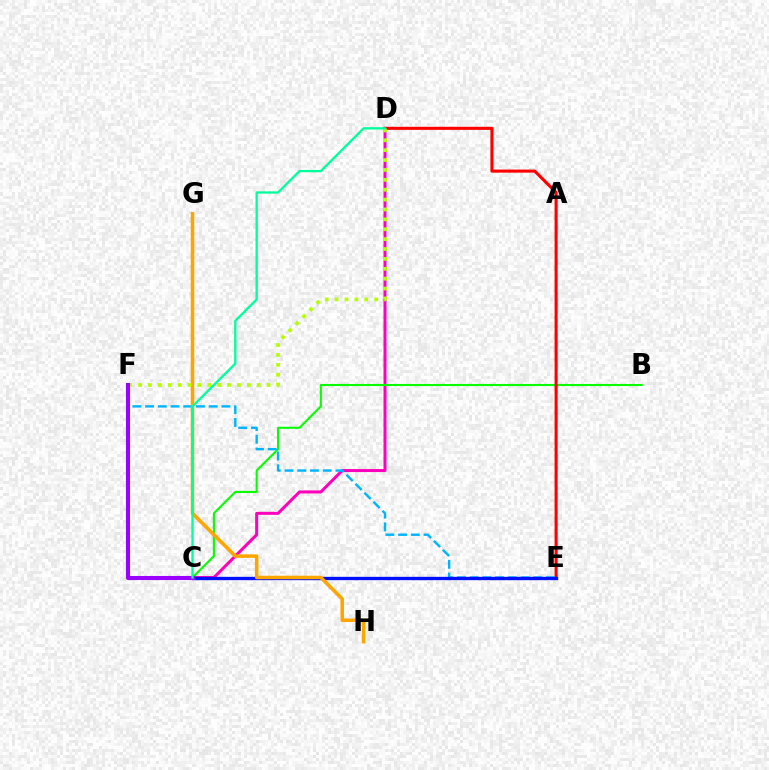{('C', 'D'): [{'color': '#ff00bd', 'line_style': 'solid', 'thickness': 2.17}, {'color': '#00ff9d', 'line_style': 'solid', 'thickness': 1.67}], ('B', 'C'): [{'color': '#08ff00', 'line_style': 'solid', 'thickness': 1.5}], ('D', 'E'): [{'color': '#ff0000', 'line_style': 'solid', 'thickness': 2.22}], ('E', 'F'): [{'color': '#00b5ff', 'line_style': 'dashed', 'thickness': 1.73}], ('C', 'E'): [{'color': '#0010ff', 'line_style': 'solid', 'thickness': 2.4}], ('G', 'H'): [{'color': '#ffa500', 'line_style': 'solid', 'thickness': 2.53}], ('D', 'F'): [{'color': '#b3ff00', 'line_style': 'dotted', 'thickness': 2.69}], ('C', 'F'): [{'color': '#9b00ff', 'line_style': 'solid', 'thickness': 2.93}]}